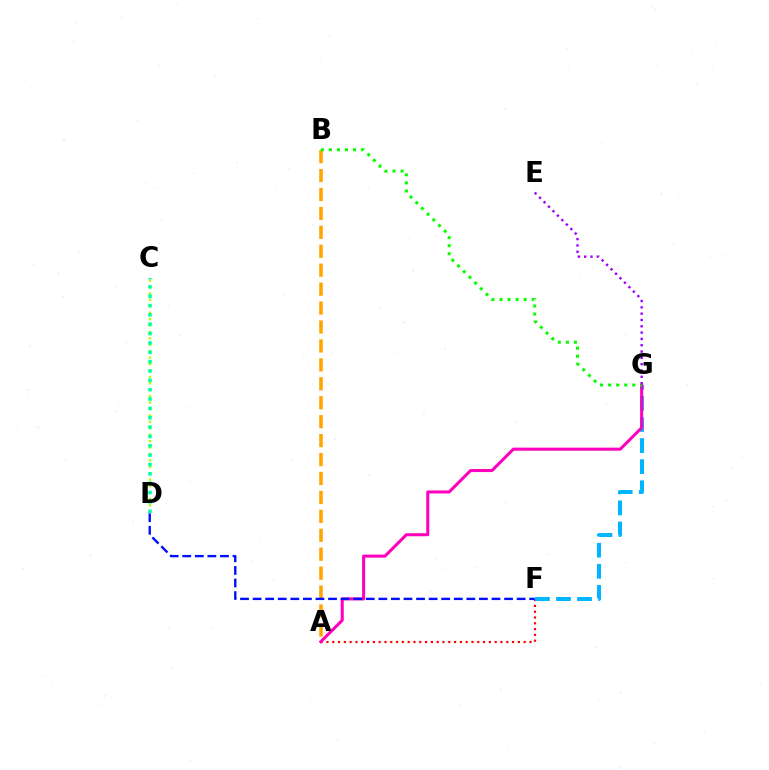{('A', 'F'): [{'color': '#ff0000', 'line_style': 'dotted', 'thickness': 1.58}], ('F', 'G'): [{'color': '#00b5ff', 'line_style': 'dashed', 'thickness': 2.87}], ('C', 'D'): [{'color': '#b3ff00', 'line_style': 'dotted', 'thickness': 1.74}, {'color': '#00ff9d', 'line_style': 'dotted', 'thickness': 2.54}], ('A', 'B'): [{'color': '#ffa500', 'line_style': 'dashed', 'thickness': 2.57}], ('A', 'G'): [{'color': '#ff00bd', 'line_style': 'solid', 'thickness': 2.19}], ('D', 'F'): [{'color': '#0010ff', 'line_style': 'dashed', 'thickness': 1.71}], ('B', 'G'): [{'color': '#08ff00', 'line_style': 'dotted', 'thickness': 2.19}], ('E', 'G'): [{'color': '#9b00ff', 'line_style': 'dotted', 'thickness': 1.72}]}